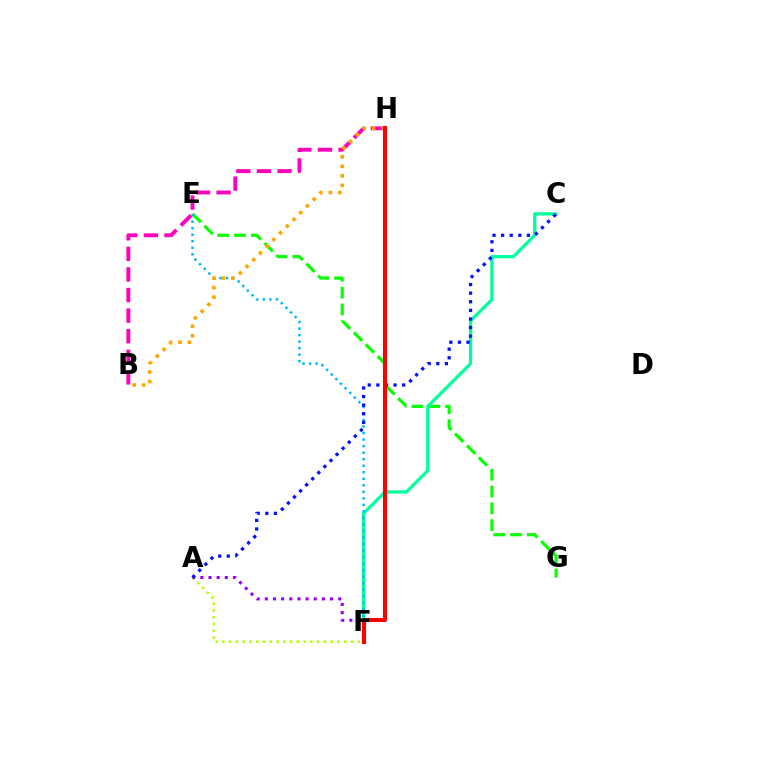{('E', 'G'): [{'color': '#08ff00', 'line_style': 'dashed', 'thickness': 2.28}], ('A', 'F'): [{'color': '#b3ff00', 'line_style': 'dotted', 'thickness': 1.84}, {'color': '#9b00ff', 'line_style': 'dotted', 'thickness': 2.21}], ('C', 'F'): [{'color': '#00ff9d', 'line_style': 'solid', 'thickness': 2.33}], ('E', 'F'): [{'color': '#00b5ff', 'line_style': 'dotted', 'thickness': 1.77}], ('B', 'H'): [{'color': '#ff00bd', 'line_style': 'dashed', 'thickness': 2.8}, {'color': '#ffa500', 'line_style': 'dotted', 'thickness': 2.58}], ('A', 'C'): [{'color': '#0010ff', 'line_style': 'dotted', 'thickness': 2.34}], ('F', 'H'): [{'color': '#ff0000', 'line_style': 'solid', 'thickness': 2.96}]}